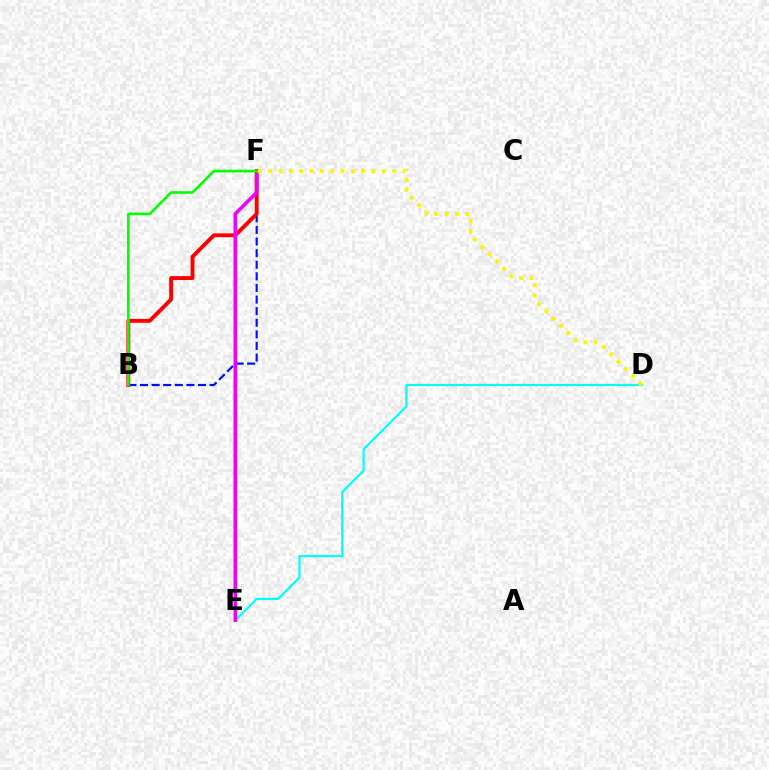{('D', 'E'): [{'color': '#00fff6', 'line_style': 'solid', 'thickness': 1.56}], ('B', 'F'): [{'color': '#0010ff', 'line_style': 'dashed', 'thickness': 1.58}, {'color': '#ff0000', 'line_style': 'solid', 'thickness': 2.79}, {'color': '#08ff00', 'line_style': 'solid', 'thickness': 1.91}], ('E', 'F'): [{'color': '#ee00ff', 'line_style': 'solid', 'thickness': 2.57}], ('D', 'F'): [{'color': '#fcf500', 'line_style': 'dotted', 'thickness': 2.81}]}